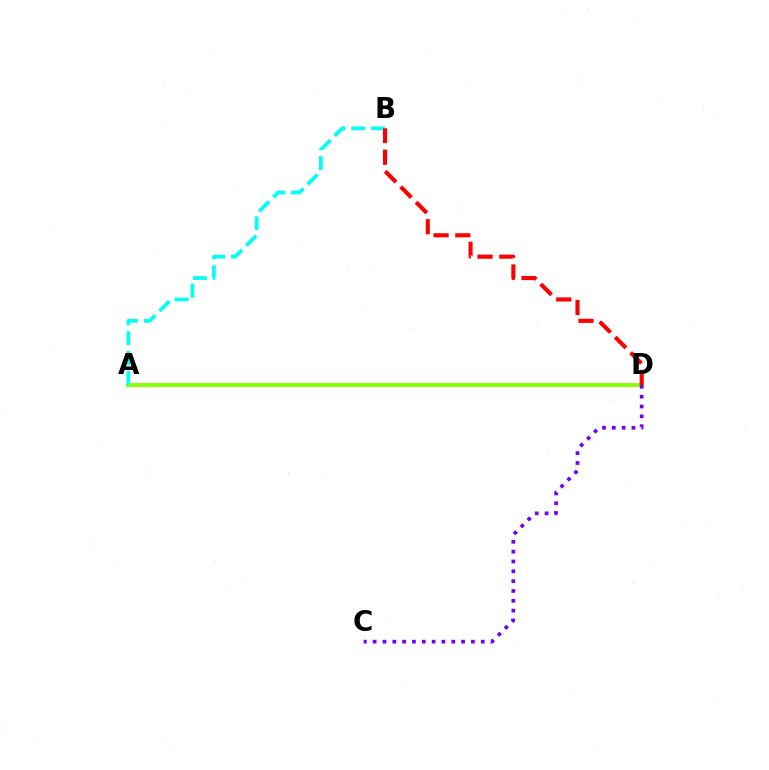{('A', 'D'): [{'color': '#84ff00', 'line_style': 'solid', 'thickness': 2.8}], ('C', 'D'): [{'color': '#7200ff', 'line_style': 'dotted', 'thickness': 2.67}], ('A', 'B'): [{'color': '#00fff6', 'line_style': 'dashed', 'thickness': 2.7}], ('B', 'D'): [{'color': '#ff0000', 'line_style': 'dashed', 'thickness': 2.96}]}